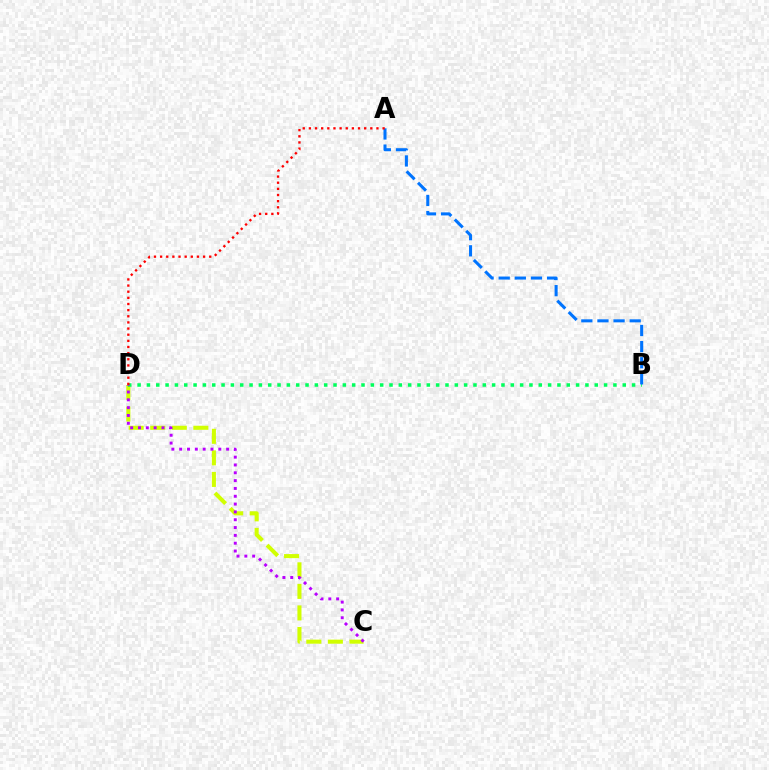{('C', 'D'): [{'color': '#d1ff00', 'line_style': 'dashed', 'thickness': 2.93}, {'color': '#b900ff', 'line_style': 'dotted', 'thickness': 2.13}], ('B', 'D'): [{'color': '#00ff5c', 'line_style': 'dotted', 'thickness': 2.53}], ('A', 'B'): [{'color': '#0074ff', 'line_style': 'dashed', 'thickness': 2.19}], ('A', 'D'): [{'color': '#ff0000', 'line_style': 'dotted', 'thickness': 1.67}]}